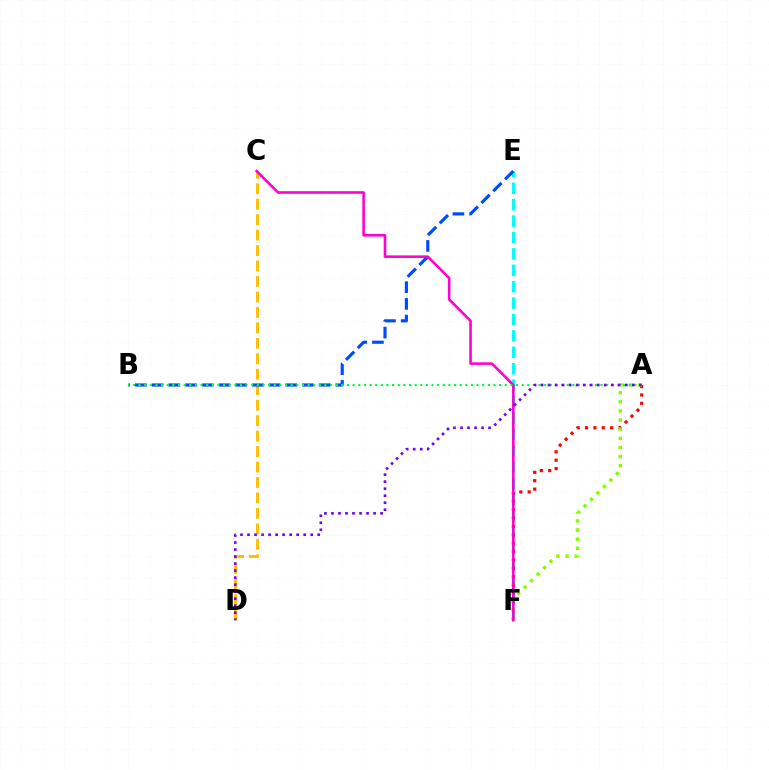{('E', 'F'): [{'color': '#00fff6', 'line_style': 'dashed', 'thickness': 2.23}], ('A', 'F'): [{'color': '#ff0000', 'line_style': 'dotted', 'thickness': 2.28}, {'color': '#84ff00', 'line_style': 'dotted', 'thickness': 2.48}], ('C', 'D'): [{'color': '#ffbd00', 'line_style': 'dashed', 'thickness': 2.1}], ('B', 'E'): [{'color': '#004bff', 'line_style': 'dashed', 'thickness': 2.27}], ('C', 'F'): [{'color': '#ff00cf', 'line_style': 'solid', 'thickness': 1.86}], ('A', 'B'): [{'color': '#00ff39', 'line_style': 'dotted', 'thickness': 1.53}], ('A', 'D'): [{'color': '#7200ff', 'line_style': 'dotted', 'thickness': 1.91}]}